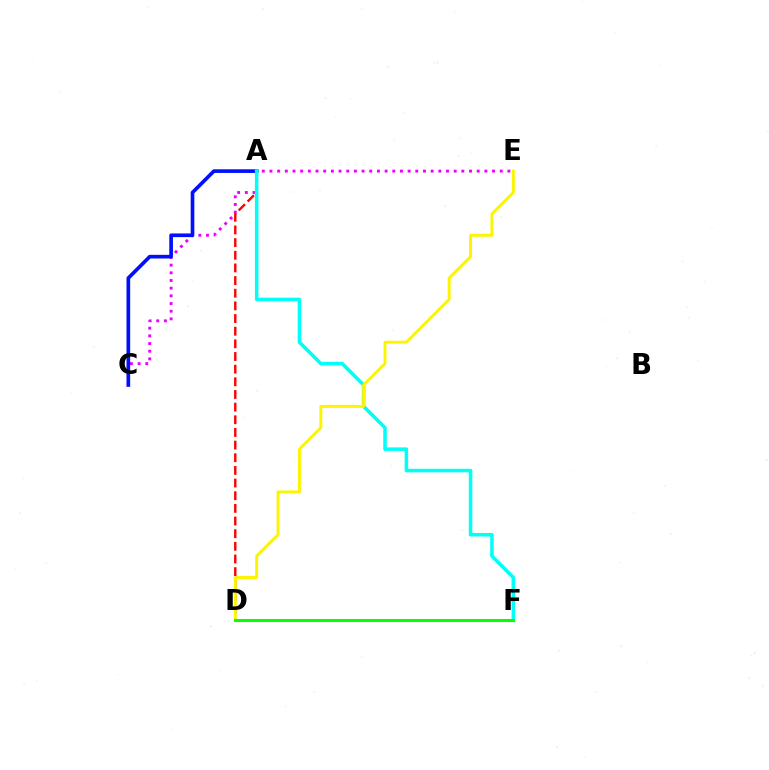{('C', 'E'): [{'color': '#ee00ff', 'line_style': 'dotted', 'thickness': 2.09}], ('A', 'D'): [{'color': '#ff0000', 'line_style': 'dashed', 'thickness': 1.72}], ('A', 'C'): [{'color': '#0010ff', 'line_style': 'solid', 'thickness': 2.64}], ('A', 'F'): [{'color': '#00fff6', 'line_style': 'solid', 'thickness': 2.54}], ('D', 'E'): [{'color': '#fcf500', 'line_style': 'solid', 'thickness': 2.12}], ('D', 'F'): [{'color': '#08ff00', 'line_style': 'solid', 'thickness': 2.2}]}